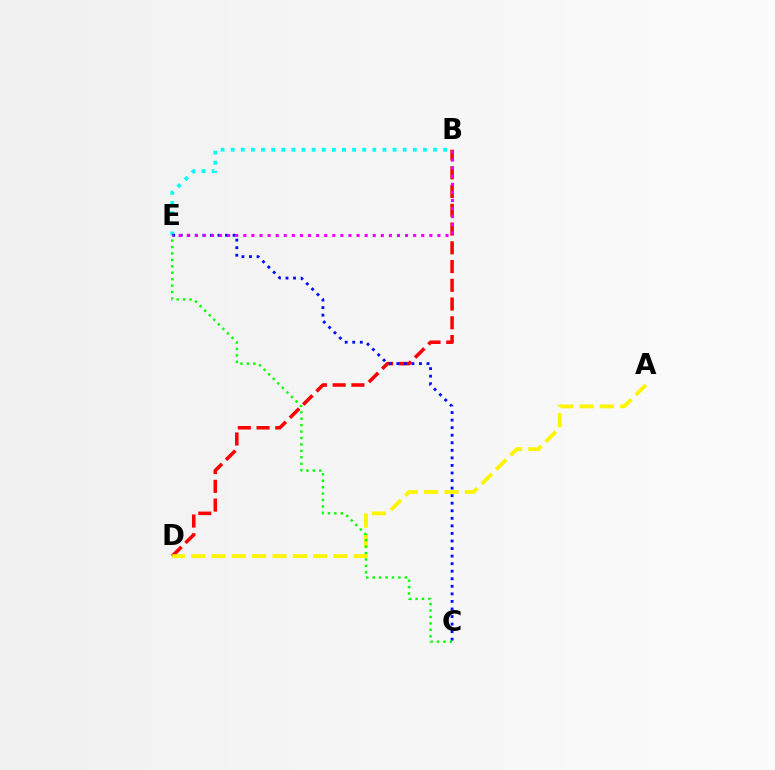{('B', 'E'): [{'color': '#00fff6', 'line_style': 'dotted', 'thickness': 2.75}, {'color': '#ee00ff', 'line_style': 'dotted', 'thickness': 2.2}], ('B', 'D'): [{'color': '#ff0000', 'line_style': 'dashed', 'thickness': 2.55}], ('A', 'D'): [{'color': '#fcf500', 'line_style': 'dashed', 'thickness': 2.76}], ('C', 'E'): [{'color': '#0010ff', 'line_style': 'dotted', 'thickness': 2.05}, {'color': '#08ff00', 'line_style': 'dotted', 'thickness': 1.75}]}